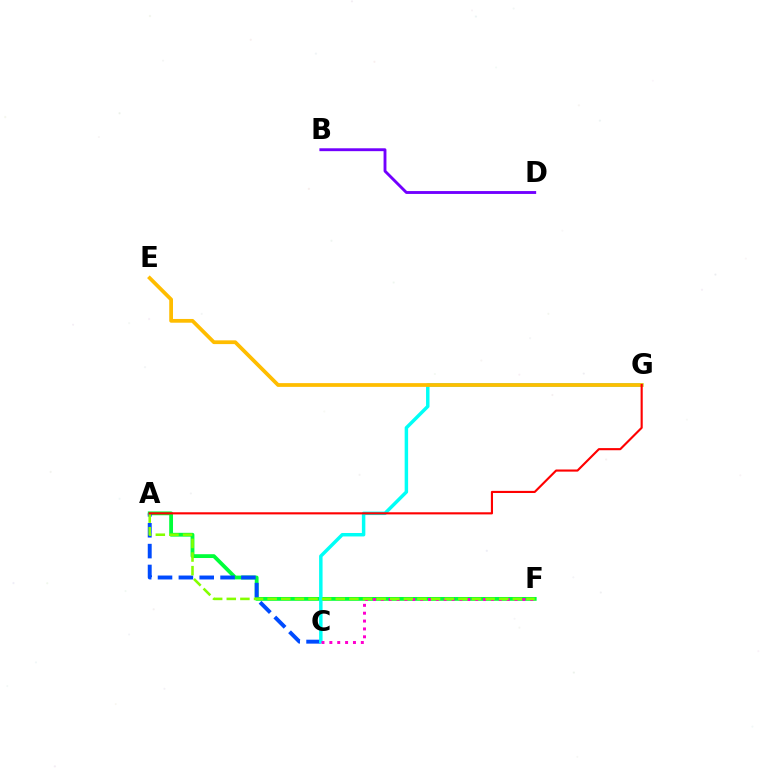{('A', 'F'): [{'color': '#00ff39', 'line_style': 'solid', 'thickness': 2.74}, {'color': '#84ff00', 'line_style': 'dashed', 'thickness': 1.85}], ('A', 'C'): [{'color': '#004bff', 'line_style': 'dashed', 'thickness': 2.83}], ('C', 'G'): [{'color': '#00fff6', 'line_style': 'solid', 'thickness': 2.49}], ('C', 'F'): [{'color': '#ff00cf', 'line_style': 'dotted', 'thickness': 2.14}], ('B', 'D'): [{'color': '#7200ff', 'line_style': 'solid', 'thickness': 2.07}], ('E', 'G'): [{'color': '#ffbd00', 'line_style': 'solid', 'thickness': 2.7}], ('A', 'G'): [{'color': '#ff0000', 'line_style': 'solid', 'thickness': 1.53}]}